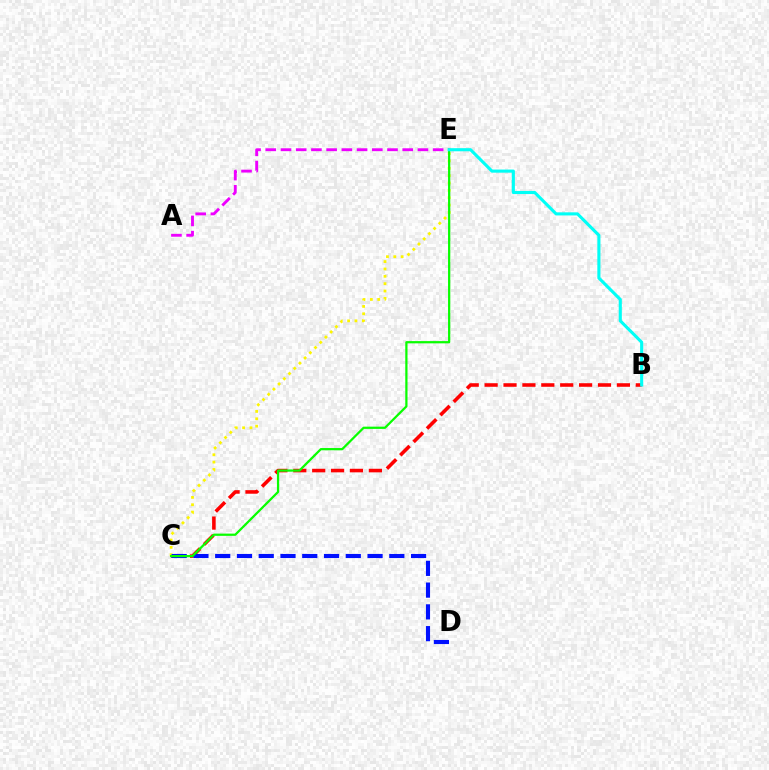{('B', 'C'): [{'color': '#ff0000', 'line_style': 'dashed', 'thickness': 2.57}], ('A', 'E'): [{'color': '#ee00ff', 'line_style': 'dashed', 'thickness': 2.07}], ('C', 'E'): [{'color': '#fcf500', 'line_style': 'dotted', 'thickness': 2.0}, {'color': '#08ff00', 'line_style': 'solid', 'thickness': 1.62}], ('C', 'D'): [{'color': '#0010ff', 'line_style': 'dashed', 'thickness': 2.96}], ('B', 'E'): [{'color': '#00fff6', 'line_style': 'solid', 'thickness': 2.24}]}